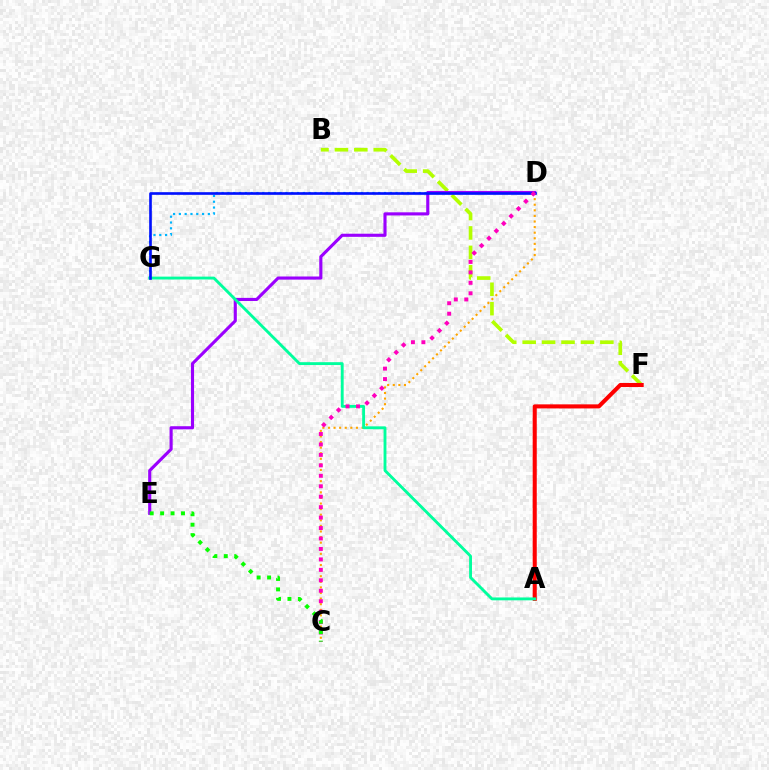{('B', 'F'): [{'color': '#b3ff00', 'line_style': 'dashed', 'thickness': 2.64}], ('A', 'F'): [{'color': '#ff0000', 'line_style': 'solid', 'thickness': 2.93}], ('D', 'G'): [{'color': '#00b5ff', 'line_style': 'dotted', 'thickness': 1.58}, {'color': '#0010ff', 'line_style': 'solid', 'thickness': 1.9}], ('D', 'E'): [{'color': '#9b00ff', 'line_style': 'solid', 'thickness': 2.25}], ('C', 'D'): [{'color': '#ffa500', 'line_style': 'dotted', 'thickness': 1.52}, {'color': '#ff00bd', 'line_style': 'dotted', 'thickness': 2.84}], ('A', 'G'): [{'color': '#00ff9d', 'line_style': 'solid', 'thickness': 2.06}], ('C', 'E'): [{'color': '#08ff00', 'line_style': 'dotted', 'thickness': 2.83}]}